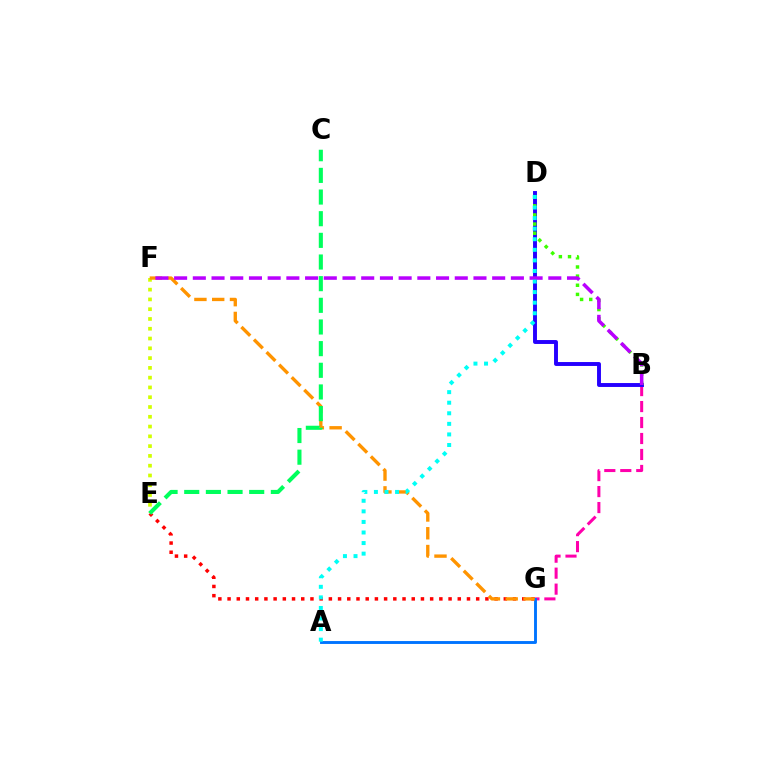{('B', 'G'): [{'color': '#ff00ac', 'line_style': 'dashed', 'thickness': 2.17}], ('E', 'G'): [{'color': '#ff0000', 'line_style': 'dotted', 'thickness': 2.5}], ('A', 'G'): [{'color': '#0074ff', 'line_style': 'solid', 'thickness': 2.08}], ('B', 'D'): [{'color': '#2500ff', 'line_style': 'solid', 'thickness': 2.82}, {'color': '#3dff00', 'line_style': 'dotted', 'thickness': 2.48}], ('E', 'F'): [{'color': '#d1ff00', 'line_style': 'dotted', 'thickness': 2.66}], ('F', 'G'): [{'color': '#ff9400', 'line_style': 'dashed', 'thickness': 2.42}], ('B', 'F'): [{'color': '#b900ff', 'line_style': 'dashed', 'thickness': 2.54}], ('A', 'D'): [{'color': '#00fff6', 'line_style': 'dotted', 'thickness': 2.87}], ('C', 'E'): [{'color': '#00ff5c', 'line_style': 'dashed', 'thickness': 2.94}]}